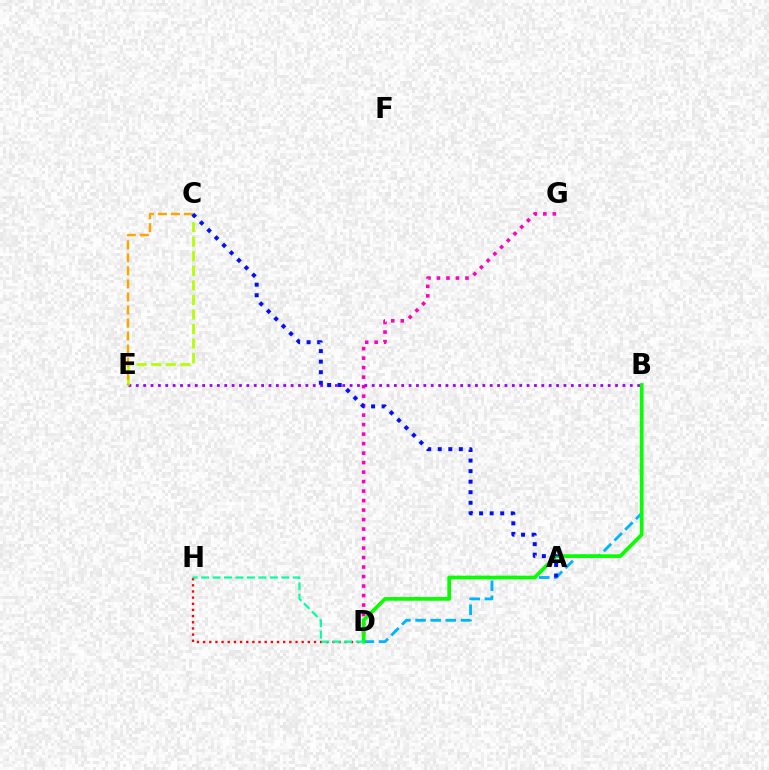{('D', 'H'): [{'color': '#ff0000', 'line_style': 'dotted', 'thickness': 1.67}, {'color': '#00ff9d', 'line_style': 'dashed', 'thickness': 1.56}], ('D', 'G'): [{'color': '#ff00bd', 'line_style': 'dotted', 'thickness': 2.58}], ('B', 'E'): [{'color': '#9b00ff', 'line_style': 'dotted', 'thickness': 2.0}], ('B', 'D'): [{'color': '#00b5ff', 'line_style': 'dashed', 'thickness': 2.06}, {'color': '#08ff00', 'line_style': 'solid', 'thickness': 2.66}], ('C', 'E'): [{'color': '#b3ff00', 'line_style': 'dashed', 'thickness': 1.98}, {'color': '#ffa500', 'line_style': 'dashed', 'thickness': 1.77}], ('A', 'C'): [{'color': '#0010ff', 'line_style': 'dotted', 'thickness': 2.87}]}